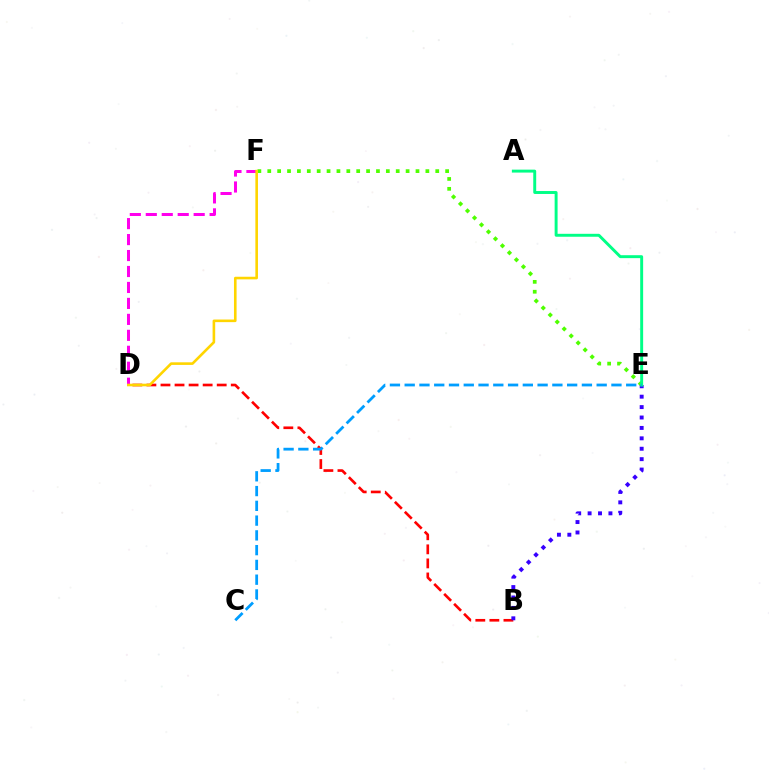{('B', 'D'): [{'color': '#ff0000', 'line_style': 'dashed', 'thickness': 1.91}], ('D', 'F'): [{'color': '#ff00ed', 'line_style': 'dashed', 'thickness': 2.17}, {'color': '#ffd500', 'line_style': 'solid', 'thickness': 1.88}], ('E', 'F'): [{'color': '#4fff00', 'line_style': 'dotted', 'thickness': 2.68}], ('B', 'E'): [{'color': '#3700ff', 'line_style': 'dotted', 'thickness': 2.83}], ('A', 'E'): [{'color': '#00ff86', 'line_style': 'solid', 'thickness': 2.11}], ('C', 'E'): [{'color': '#009eff', 'line_style': 'dashed', 'thickness': 2.01}]}